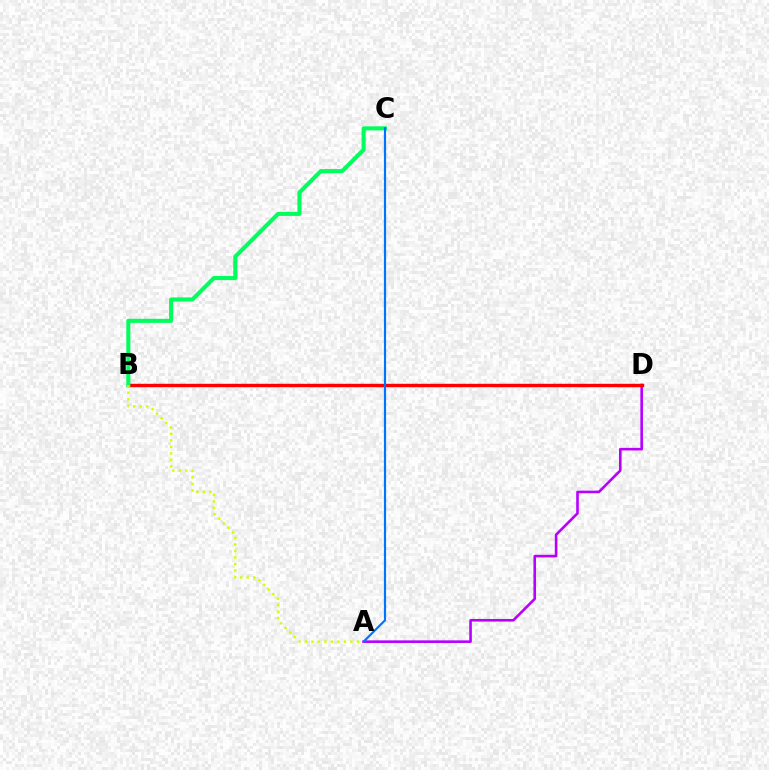{('A', 'D'): [{'color': '#b900ff', 'line_style': 'solid', 'thickness': 1.88}], ('B', 'D'): [{'color': '#ff0000', 'line_style': 'solid', 'thickness': 2.47}], ('B', 'C'): [{'color': '#00ff5c', 'line_style': 'solid', 'thickness': 2.92}], ('A', 'B'): [{'color': '#d1ff00', 'line_style': 'dotted', 'thickness': 1.76}], ('A', 'C'): [{'color': '#0074ff', 'line_style': 'solid', 'thickness': 1.56}]}